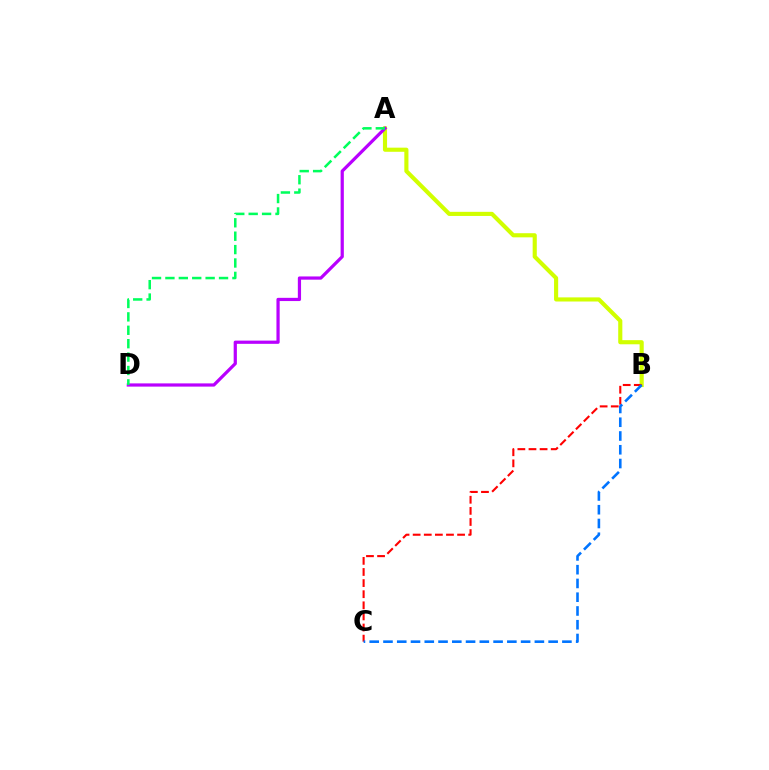{('A', 'B'): [{'color': '#d1ff00', 'line_style': 'solid', 'thickness': 2.97}], ('B', 'C'): [{'color': '#ff0000', 'line_style': 'dashed', 'thickness': 1.51}, {'color': '#0074ff', 'line_style': 'dashed', 'thickness': 1.87}], ('A', 'D'): [{'color': '#b900ff', 'line_style': 'solid', 'thickness': 2.32}, {'color': '#00ff5c', 'line_style': 'dashed', 'thickness': 1.82}]}